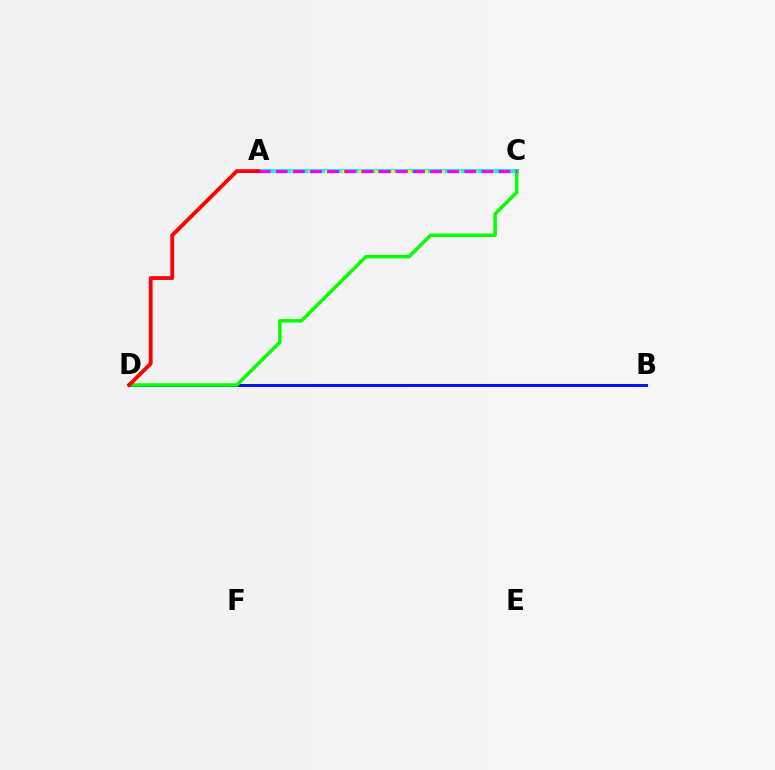{('B', 'D'): [{'color': '#0010ff', 'line_style': 'solid', 'thickness': 2.13}], ('A', 'C'): [{'color': '#00fff6', 'line_style': 'solid', 'thickness': 2.91}, {'color': '#fcf500', 'line_style': 'dotted', 'thickness': 2.26}, {'color': '#ee00ff', 'line_style': 'dashed', 'thickness': 2.33}], ('C', 'D'): [{'color': '#08ff00', 'line_style': 'solid', 'thickness': 2.53}], ('A', 'D'): [{'color': '#ff0000', 'line_style': 'solid', 'thickness': 2.75}]}